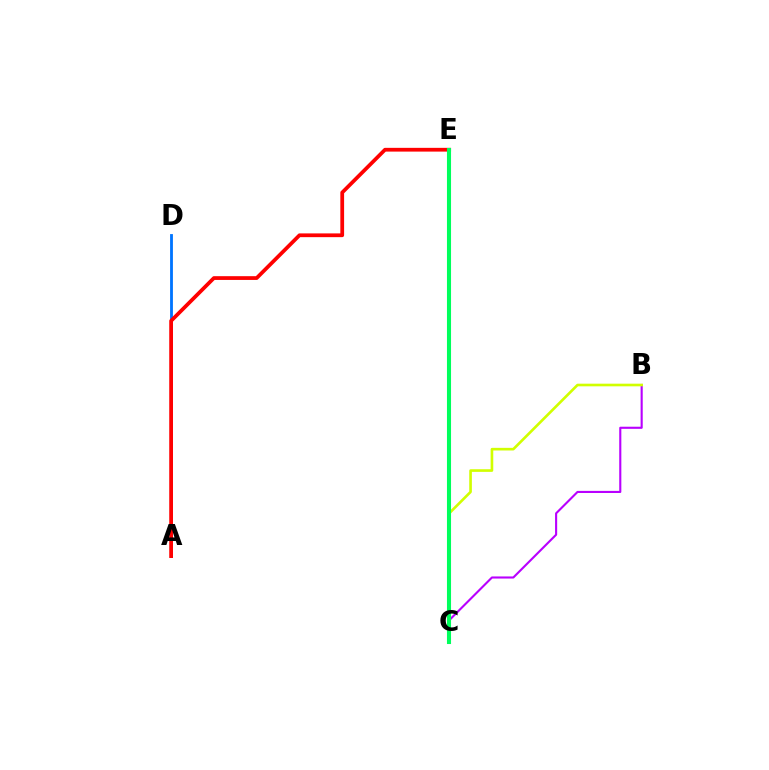{('A', 'D'): [{'color': '#0074ff', 'line_style': 'solid', 'thickness': 2.03}], ('B', 'C'): [{'color': '#b900ff', 'line_style': 'solid', 'thickness': 1.52}, {'color': '#d1ff00', 'line_style': 'solid', 'thickness': 1.9}], ('A', 'E'): [{'color': '#ff0000', 'line_style': 'solid', 'thickness': 2.7}], ('C', 'E'): [{'color': '#00ff5c', 'line_style': 'solid', 'thickness': 2.94}]}